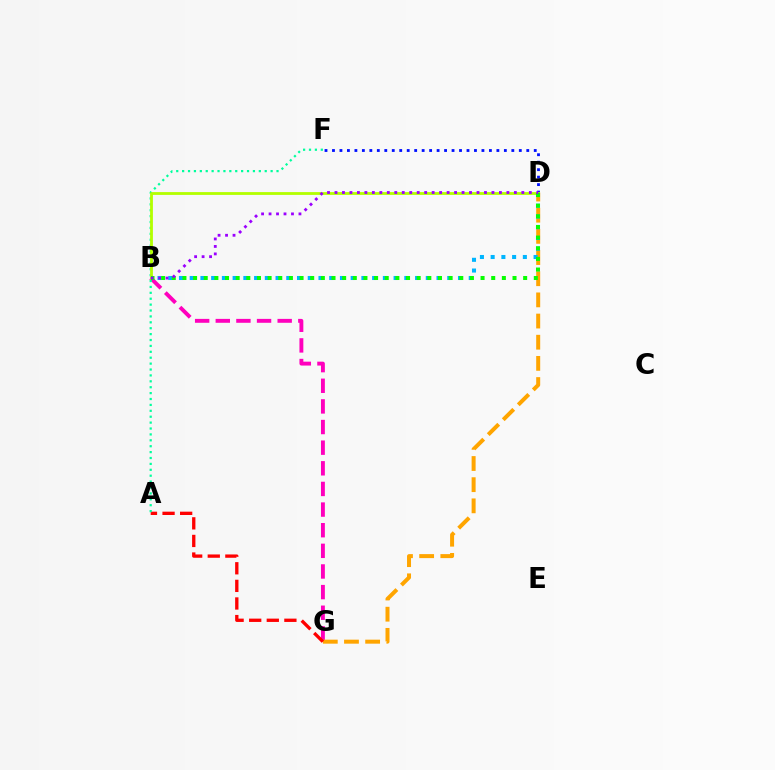{('B', 'G'): [{'color': '#ff00bd', 'line_style': 'dashed', 'thickness': 2.8}], ('D', 'G'): [{'color': '#ffa500', 'line_style': 'dashed', 'thickness': 2.88}], ('A', 'G'): [{'color': '#ff0000', 'line_style': 'dashed', 'thickness': 2.39}], ('D', 'F'): [{'color': '#0010ff', 'line_style': 'dotted', 'thickness': 2.03}], ('A', 'F'): [{'color': '#00ff9d', 'line_style': 'dotted', 'thickness': 1.6}], ('B', 'D'): [{'color': '#00b5ff', 'line_style': 'dotted', 'thickness': 2.92}, {'color': '#b3ff00', 'line_style': 'solid', 'thickness': 2.02}, {'color': '#08ff00', 'line_style': 'dotted', 'thickness': 2.89}, {'color': '#9b00ff', 'line_style': 'dotted', 'thickness': 2.03}]}